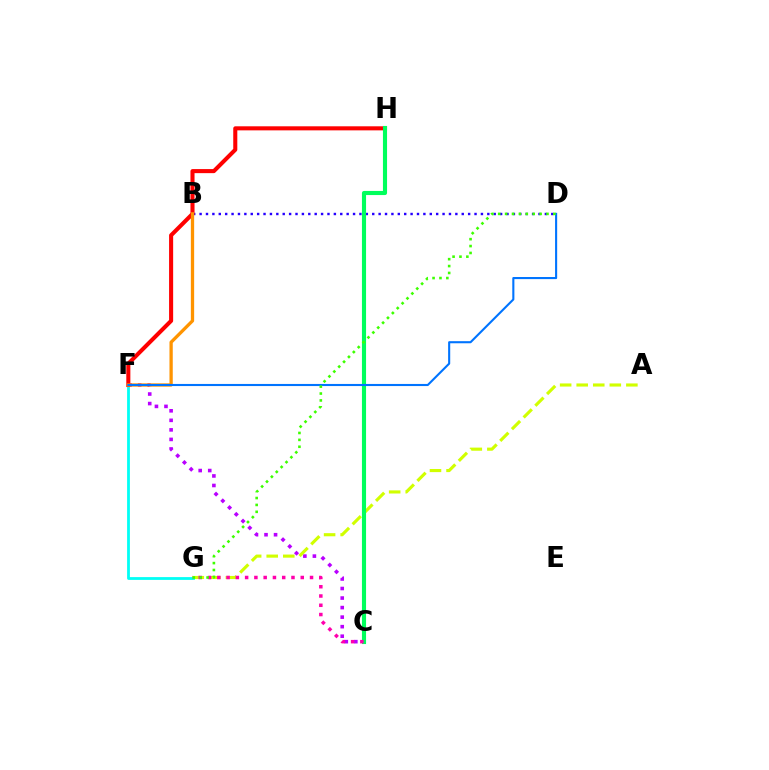{('B', 'D'): [{'color': '#2500ff', 'line_style': 'dotted', 'thickness': 1.74}], ('C', 'F'): [{'color': '#b900ff', 'line_style': 'dotted', 'thickness': 2.59}], ('A', 'G'): [{'color': '#d1ff00', 'line_style': 'dashed', 'thickness': 2.25}], ('F', 'G'): [{'color': '#00fff6', 'line_style': 'solid', 'thickness': 2.01}], ('F', 'H'): [{'color': '#ff0000', 'line_style': 'solid', 'thickness': 2.93}], ('B', 'F'): [{'color': '#ff9400', 'line_style': 'solid', 'thickness': 2.37}], ('C', 'H'): [{'color': '#00ff5c', 'line_style': 'solid', 'thickness': 2.97}], ('C', 'G'): [{'color': '#ff00ac', 'line_style': 'dotted', 'thickness': 2.52}], ('D', 'F'): [{'color': '#0074ff', 'line_style': 'solid', 'thickness': 1.51}], ('D', 'G'): [{'color': '#3dff00', 'line_style': 'dotted', 'thickness': 1.87}]}